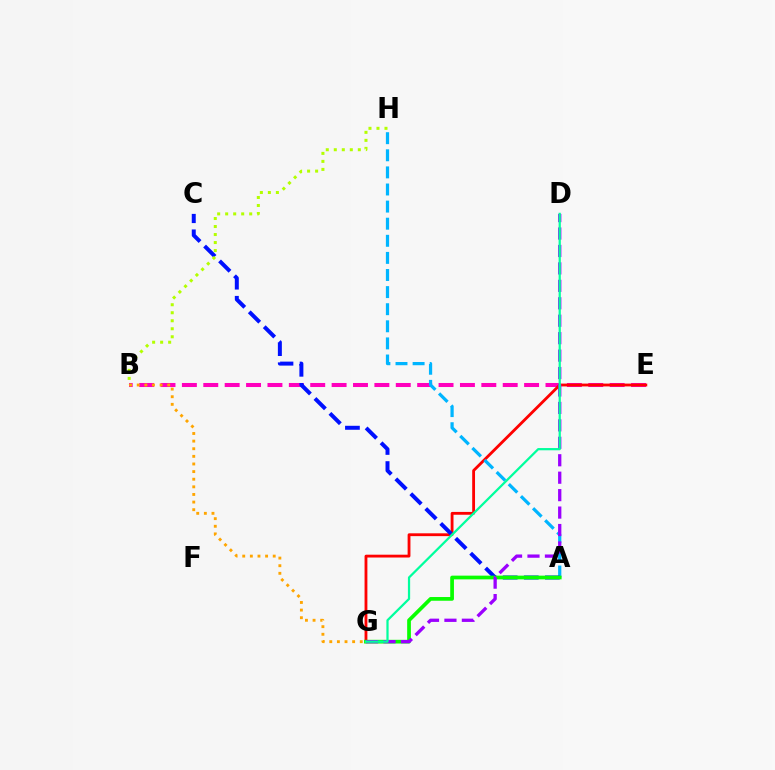{('B', 'E'): [{'color': '#ff00bd', 'line_style': 'dashed', 'thickness': 2.91}], ('E', 'G'): [{'color': '#ff0000', 'line_style': 'solid', 'thickness': 2.04}], ('A', 'H'): [{'color': '#00b5ff', 'line_style': 'dashed', 'thickness': 2.32}], ('A', 'C'): [{'color': '#0010ff', 'line_style': 'dashed', 'thickness': 2.87}], ('A', 'G'): [{'color': '#08ff00', 'line_style': 'solid', 'thickness': 2.68}], ('D', 'G'): [{'color': '#9b00ff', 'line_style': 'dashed', 'thickness': 2.37}, {'color': '#00ff9d', 'line_style': 'solid', 'thickness': 1.61}], ('B', 'G'): [{'color': '#ffa500', 'line_style': 'dotted', 'thickness': 2.07}], ('B', 'H'): [{'color': '#b3ff00', 'line_style': 'dotted', 'thickness': 2.18}]}